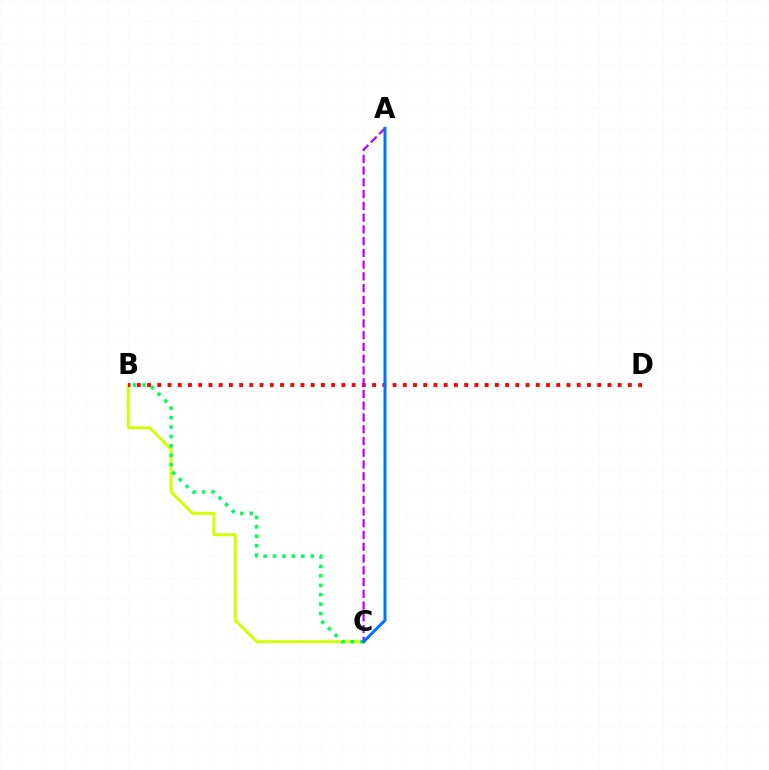{('B', 'C'): [{'color': '#d1ff00', 'line_style': 'solid', 'thickness': 2.1}, {'color': '#00ff5c', 'line_style': 'dotted', 'thickness': 2.56}], ('B', 'D'): [{'color': '#ff0000', 'line_style': 'dotted', 'thickness': 2.78}], ('A', 'C'): [{'color': '#b900ff', 'line_style': 'dashed', 'thickness': 1.6}, {'color': '#0074ff', 'line_style': 'solid', 'thickness': 2.17}]}